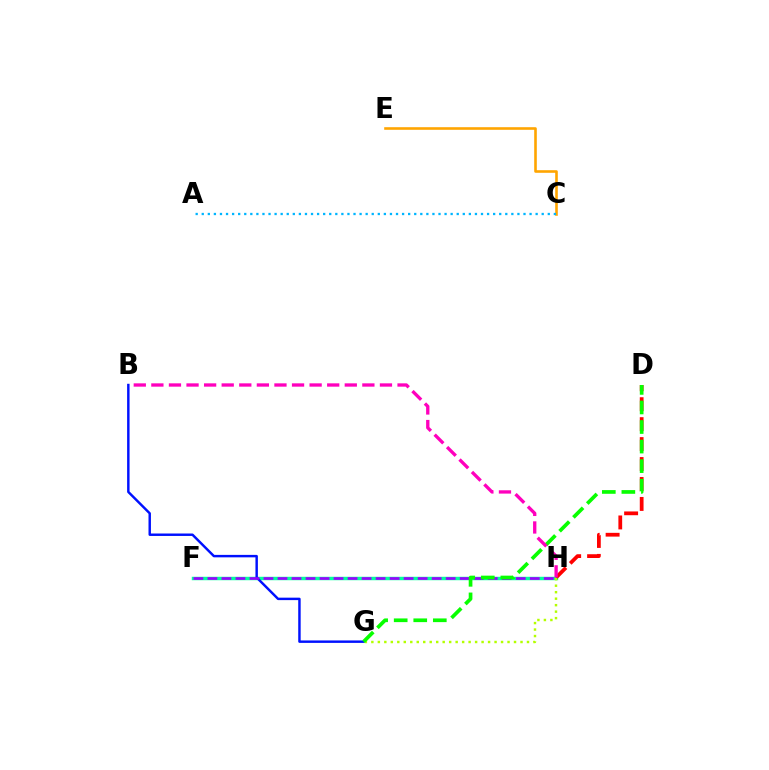{('F', 'H'): [{'color': '#00ff9d', 'line_style': 'solid', 'thickness': 2.48}, {'color': '#9b00ff', 'line_style': 'dashed', 'thickness': 1.9}], ('B', 'G'): [{'color': '#0010ff', 'line_style': 'solid', 'thickness': 1.76}], ('D', 'H'): [{'color': '#ff0000', 'line_style': 'dashed', 'thickness': 2.71}], ('C', 'E'): [{'color': '#ffa500', 'line_style': 'solid', 'thickness': 1.88}], ('G', 'H'): [{'color': '#b3ff00', 'line_style': 'dotted', 'thickness': 1.76}], ('D', 'G'): [{'color': '#08ff00', 'line_style': 'dashed', 'thickness': 2.66}], ('A', 'C'): [{'color': '#00b5ff', 'line_style': 'dotted', 'thickness': 1.65}], ('B', 'H'): [{'color': '#ff00bd', 'line_style': 'dashed', 'thickness': 2.39}]}